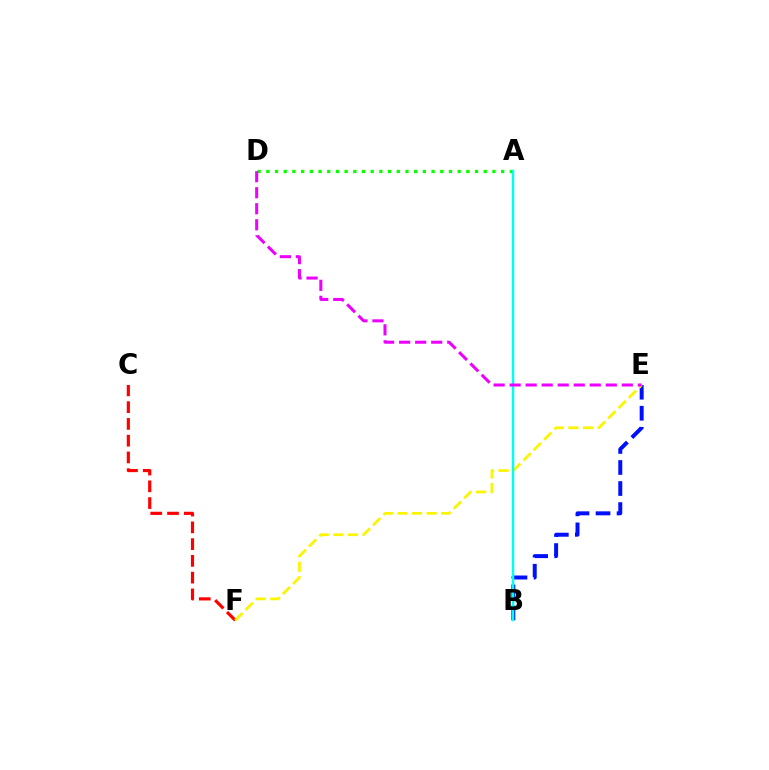{('C', 'F'): [{'color': '#ff0000', 'line_style': 'dashed', 'thickness': 2.28}], ('B', 'E'): [{'color': '#0010ff', 'line_style': 'dashed', 'thickness': 2.86}], ('E', 'F'): [{'color': '#fcf500', 'line_style': 'dashed', 'thickness': 1.98}], ('A', 'D'): [{'color': '#08ff00', 'line_style': 'dotted', 'thickness': 2.36}], ('A', 'B'): [{'color': '#00fff6', 'line_style': 'solid', 'thickness': 1.77}], ('D', 'E'): [{'color': '#ee00ff', 'line_style': 'dashed', 'thickness': 2.18}]}